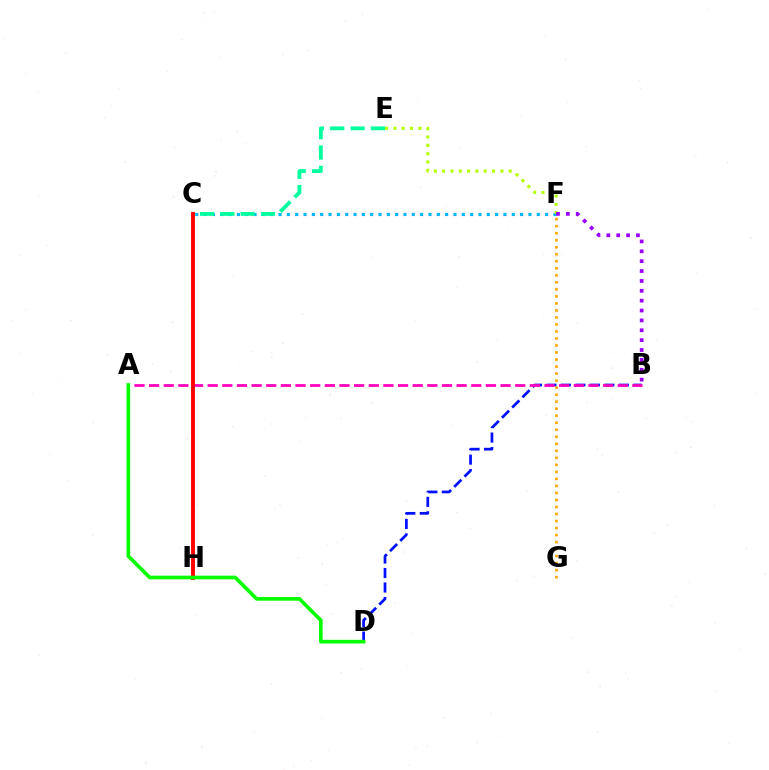{('B', 'D'): [{'color': '#0010ff', 'line_style': 'dashed', 'thickness': 1.97}], ('C', 'F'): [{'color': '#00b5ff', 'line_style': 'dotted', 'thickness': 2.26}], ('C', 'E'): [{'color': '#00ff9d', 'line_style': 'dashed', 'thickness': 2.76}], ('E', 'F'): [{'color': '#b3ff00', 'line_style': 'dotted', 'thickness': 2.26}], ('A', 'B'): [{'color': '#ff00bd', 'line_style': 'dashed', 'thickness': 1.99}], ('B', 'F'): [{'color': '#9b00ff', 'line_style': 'dotted', 'thickness': 2.68}], ('C', 'H'): [{'color': '#ff0000', 'line_style': 'solid', 'thickness': 2.79}], ('F', 'G'): [{'color': '#ffa500', 'line_style': 'dotted', 'thickness': 1.91}], ('A', 'D'): [{'color': '#08ff00', 'line_style': 'solid', 'thickness': 2.63}]}